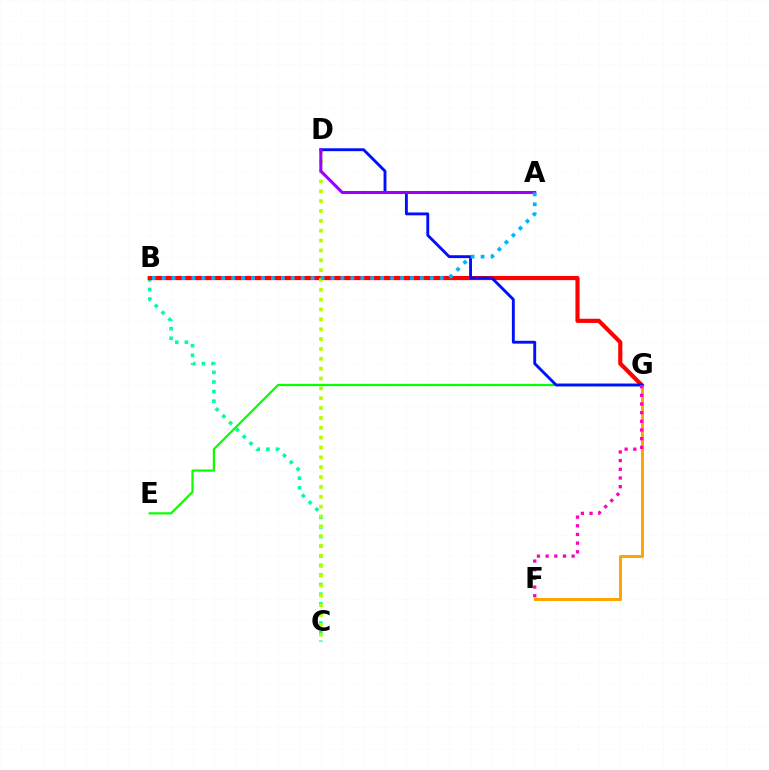{('E', 'G'): [{'color': '#08ff00', 'line_style': 'solid', 'thickness': 1.58}], ('B', 'C'): [{'color': '#00ff9d', 'line_style': 'dotted', 'thickness': 2.61}], ('F', 'G'): [{'color': '#ffa500', 'line_style': 'solid', 'thickness': 2.15}, {'color': '#ff00bd', 'line_style': 'dotted', 'thickness': 2.36}], ('B', 'G'): [{'color': '#ff0000', 'line_style': 'solid', 'thickness': 2.99}], ('C', 'D'): [{'color': '#b3ff00', 'line_style': 'dotted', 'thickness': 2.68}], ('D', 'G'): [{'color': '#0010ff', 'line_style': 'solid', 'thickness': 2.08}], ('A', 'D'): [{'color': '#9b00ff', 'line_style': 'solid', 'thickness': 2.19}], ('A', 'B'): [{'color': '#00b5ff', 'line_style': 'dotted', 'thickness': 2.7}]}